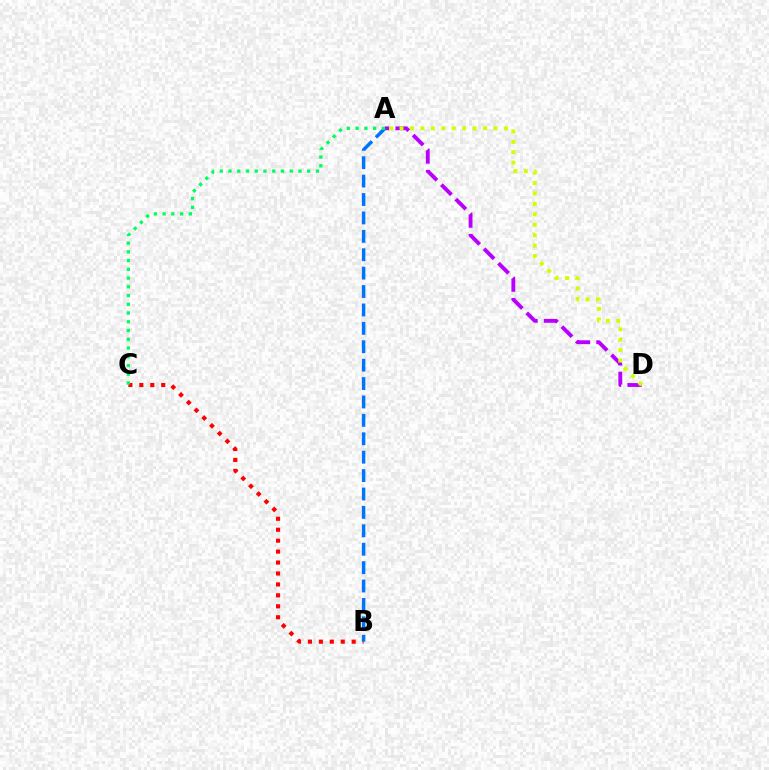{('B', 'C'): [{'color': '#ff0000', 'line_style': 'dotted', 'thickness': 2.97}], ('A', 'D'): [{'color': '#b900ff', 'line_style': 'dashed', 'thickness': 2.78}, {'color': '#d1ff00', 'line_style': 'dotted', 'thickness': 2.84}], ('A', 'B'): [{'color': '#0074ff', 'line_style': 'dashed', 'thickness': 2.5}], ('A', 'C'): [{'color': '#00ff5c', 'line_style': 'dotted', 'thickness': 2.38}]}